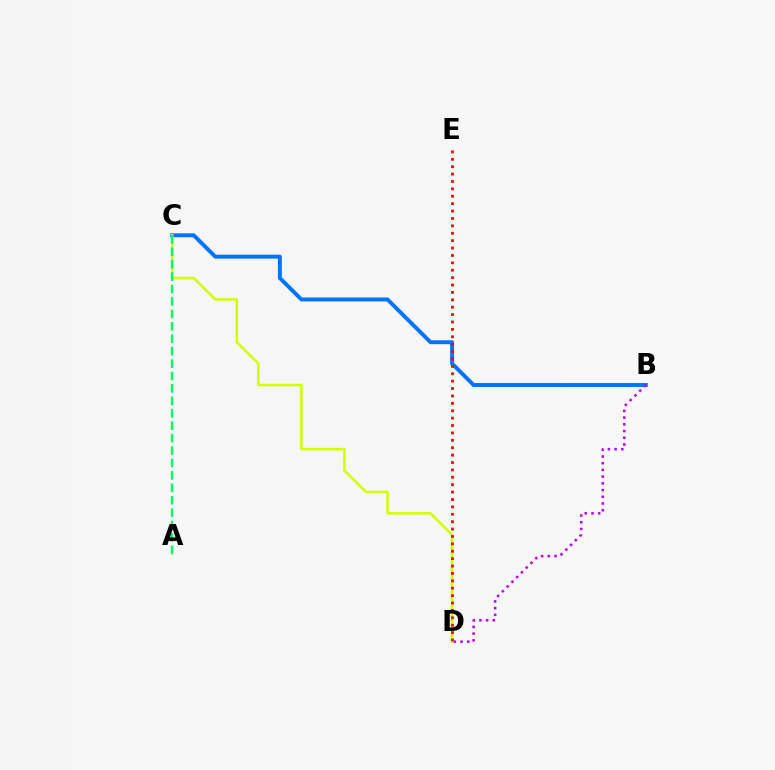{('B', 'C'): [{'color': '#0074ff', 'line_style': 'solid', 'thickness': 2.83}], ('B', 'D'): [{'color': '#b900ff', 'line_style': 'dotted', 'thickness': 1.82}], ('C', 'D'): [{'color': '#d1ff00', 'line_style': 'solid', 'thickness': 1.81}], ('D', 'E'): [{'color': '#ff0000', 'line_style': 'dotted', 'thickness': 2.01}], ('A', 'C'): [{'color': '#00ff5c', 'line_style': 'dashed', 'thickness': 1.69}]}